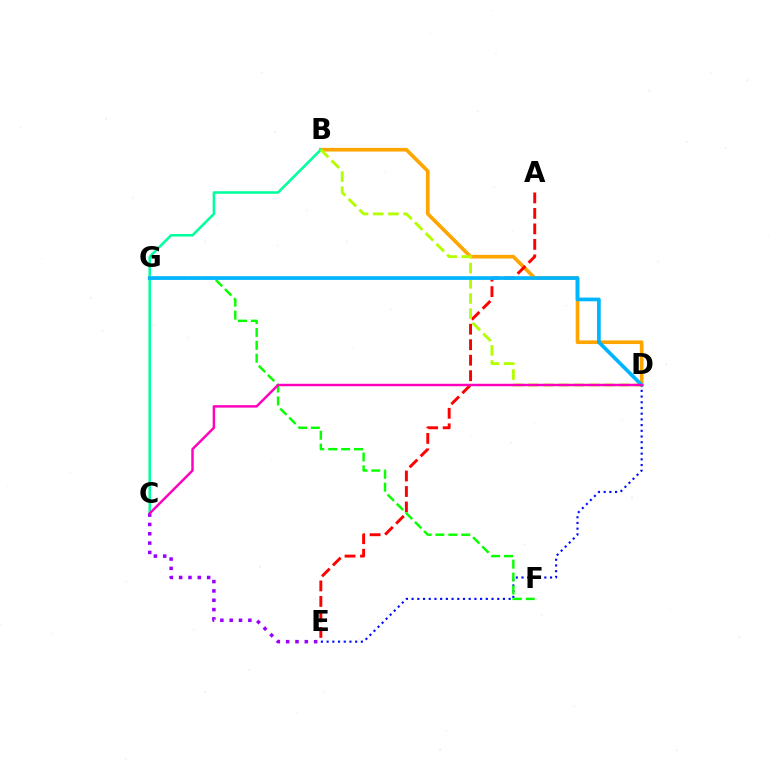{('B', 'D'): [{'color': '#ffa500', 'line_style': 'solid', 'thickness': 2.63}, {'color': '#b3ff00', 'line_style': 'dashed', 'thickness': 2.06}], ('A', 'E'): [{'color': '#ff0000', 'line_style': 'dashed', 'thickness': 2.1}], ('D', 'E'): [{'color': '#0010ff', 'line_style': 'dotted', 'thickness': 1.55}], ('B', 'C'): [{'color': '#00ff9d', 'line_style': 'solid', 'thickness': 1.83}], ('F', 'G'): [{'color': '#08ff00', 'line_style': 'dashed', 'thickness': 1.75}], ('D', 'G'): [{'color': '#00b5ff', 'line_style': 'solid', 'thickness': 2.67}], ('C', 'E'): [{'color': '#9b00ff', 'line_style': 'dotted', 'thickness': 2.54}], ('C', 'D'): [{'color': '#ff00bd', 'line_style': 'solid', 'thickness': 1.77}]}